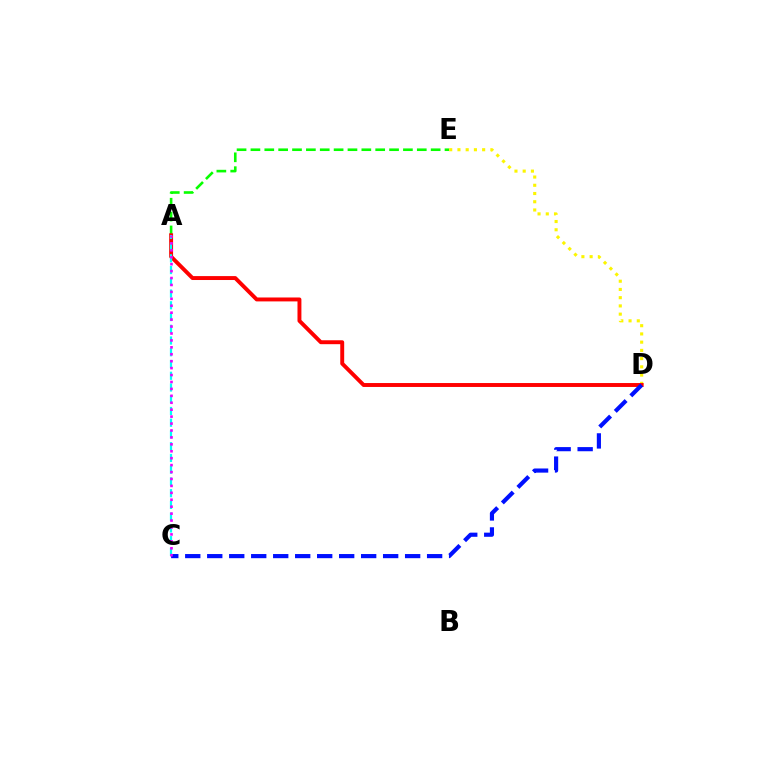{('A', 'E'): [{'color': '#08ff00', 'line_style': 'dashed', 'thickness': 1.88}], ('D', 'E'): [{'color': '#fcf500', 'line_style': 'dotted', 'thickness': 2.24}], ('A', 'D'): [{'color': '#ff0000', 'line_style': 'solid', 'thickness': 2.83}], ('A', 'C'): [{'color': '#00fff6', 'line_style': 'dashed', 'thickness': 1.6}, {'color': '#ee00ff', 'line_style': 'dotted', 'thickness': 1.88}], ('C', 'D'): [{'color': '#0010ff', 'line_style': 'dashed', 'thickness': 2.99}]}